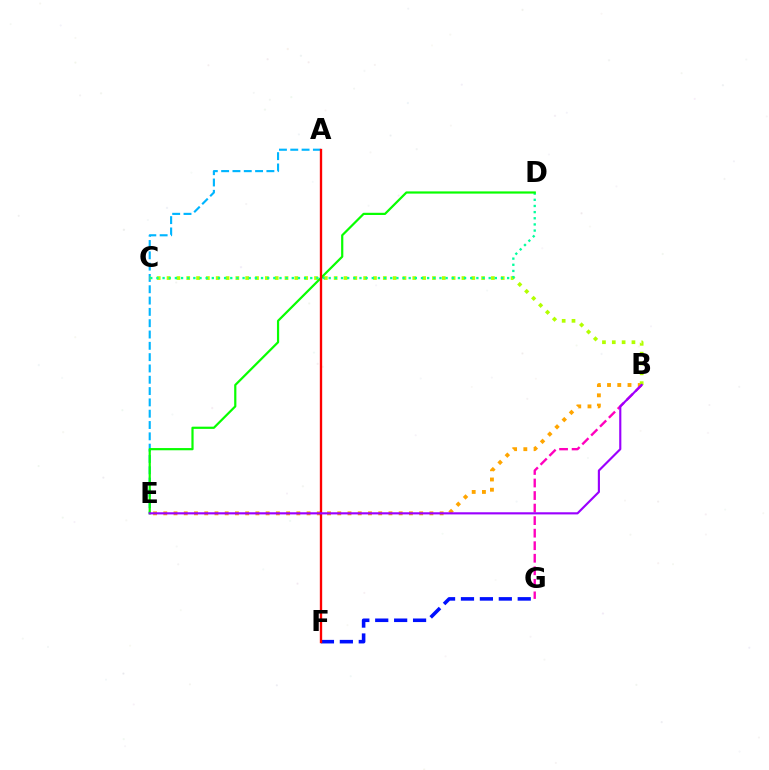{('B', 'E'): [{'color': '#ffa500', 'line_style': 'dotted', 'thickness': 2.78}, {'color': '#9b00ff', 'line_style': 'solid', 'thickness': 1.54}], ('A', 'E'): [{'color': '#00b5ff', 'line_style': 'dashed', 'thickness': 1.54}], ('F', 'G'): [{'color': '#0010ff', 'line_style': 'dashed', 'thickness': 2.57}], ('B', 'C'): [{'color': '#b3ff00', 'line_style': 'dotted', 'thickness': 2.67}], ('B', 'G'): [{'color': '#ff00bd', 'line_style': 'dashed', 'thickness': 1.7}], ('C', 'D'): [{'color': '#00ff9d', 'line_style': 'dotted', 'thickness': 1.67}], ('D', 'E'): [{'color': '#08ff00', 'line_style': 'solid', 'thickness': 1.59}], ('A', 'F'): [{'color': '#ff0000', 'line_style': 'solid', 'thickness': 1.69}]}